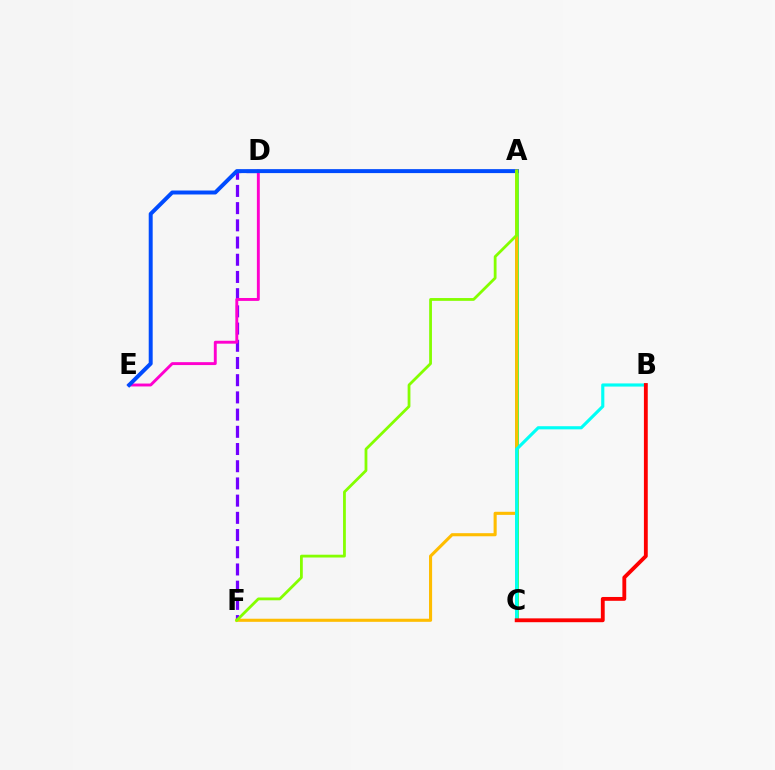{('A', 'C'): [{'color': '#00ff39', 'line_style': 'solid', 'thickness': 2.53}], ('D', 'F'): [{'color': '#7200ff', 'line_style': 'dashed', 'thickness': 2.34}], ('D', 'E'): [{'color': '#ff00cf', 'line_style': 'solid', 'thickness': 2.09}], ('A', 'E'): [{'color': '#004bff', 'line_style': 'solid', 'thickness': 2.85}], ('A', 'F'): [{'color': '#ffbd00', 'line_style': 'solid', 'thickness': 2.23}, {'color': '#84ff00', 'line_style': 'solid', 'thickness': 2.01}], ('B', 'C'): [{'color': '#00fff6', 'line_style': 'solid', 'thickness': 2.26}, {'color': '#ff0000', 'line_style': 'solid', 'thickness': 2.77}]}